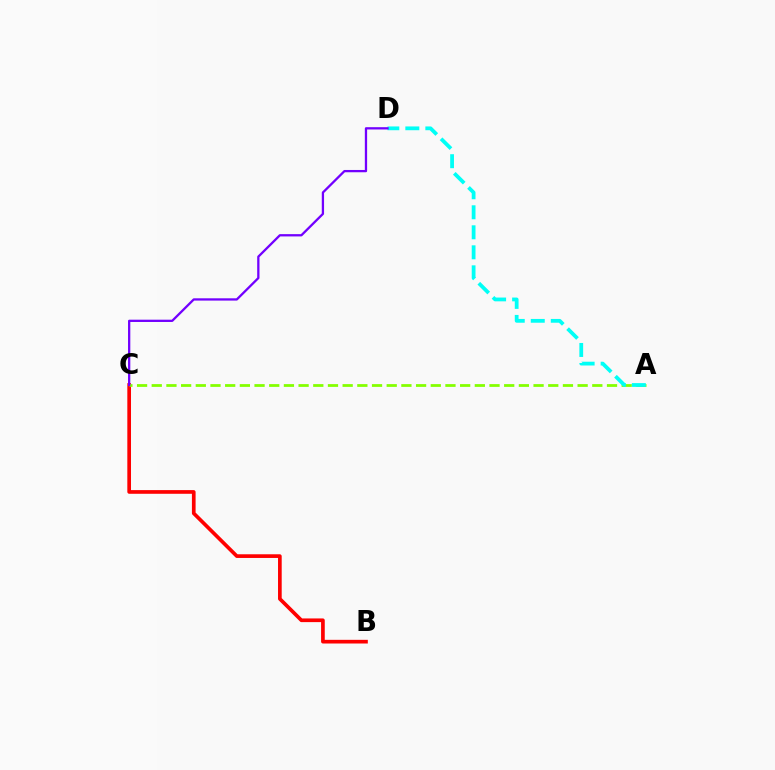{('B', 'C'): [{'color': '#ff0000', 'line_style': 'solid', 'thickness': 2.65}], ('A', 'C'): [{'color': '#84ff00', 'line_style': 'dashed', 'thickness': 2.0}], ('A', 'D'): [{'color': '#00fff6', 'line_style': 'dashed', 'thickness': 2.72}], ('C', 'D'): [{'color': '#7200ff', 'line_style': 'solid', 'thickness': 1.65}]}